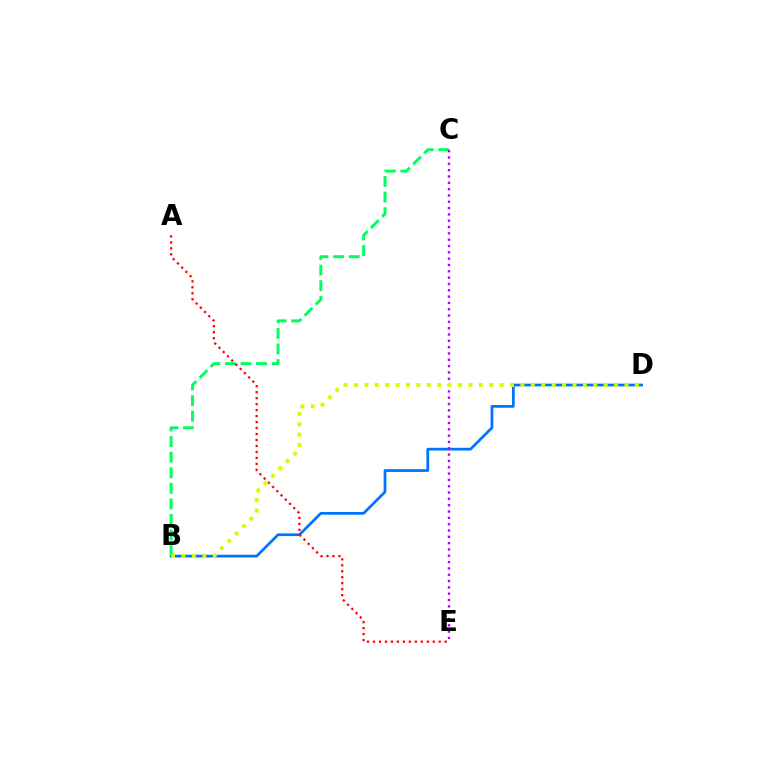{('B', 'D'): [{'color': '#0074ff', 'line_style': 'solid', 'thickness': 1.97}, {'color': '#d1ff00', 'line_style': 'dotted', 'thickness': 2.83}], ('B', 'C'): [{'color': '#00ff5c', 'line_style': 'dashed', 'thickness': 2.12}], ('A', 'E'): [{'color': '#ff0000', 'line_style': 'dotted', 'thickness': 1.62}], ('C', 'E'): [{'color': '#b900ff', 'line_style': 'dotted', 'thickness': 1.72}]}